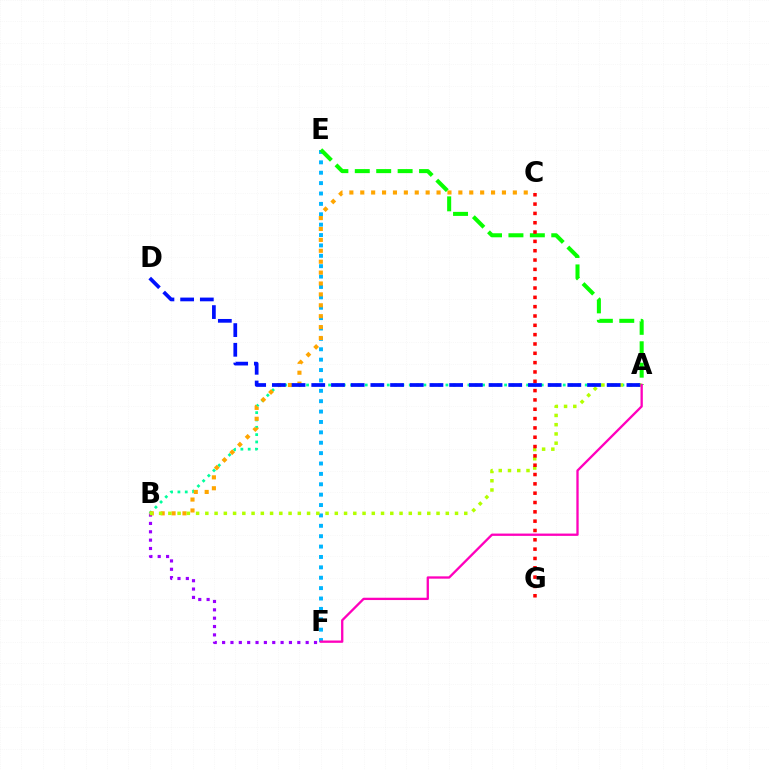{('A', 'B'): [{'color': '#00ff9d', 'line_style': 'dotted', 'thickness': 1.99}, {'color': '#b3ff00', 'line_style': 'dotted', 'thickness': 2.51}], ('E', 'F'): [{'color': '#00b5ff', 'line_style': 'dotted', 'thickness': 2.82}], ('B', 'F'): [{'color': '#9b00ff', 'line_style': 'dotted', 'thickness': 2.27}], ('B', 'C'): [{'color': '#ffa500', 'line_style': 'dotted', 'thickness': 2.96}], ('A', 'D'): [{'color': '#0010ff', 'line_style': 'dashed', 'thickness': 2.68}], ('A', 'E'): [{'color': '#08ff00', 'line_style': 'dashed', 'thickness': 2.91}], ('C', 'G'): [{'color': '#ff0000', 'line_style': 'dotted', 'thickness': 2.53}], ('A', 'F'): [{'color': '#ff00bd', 'line_style': 'solid', 'thickness': 1.67}]}